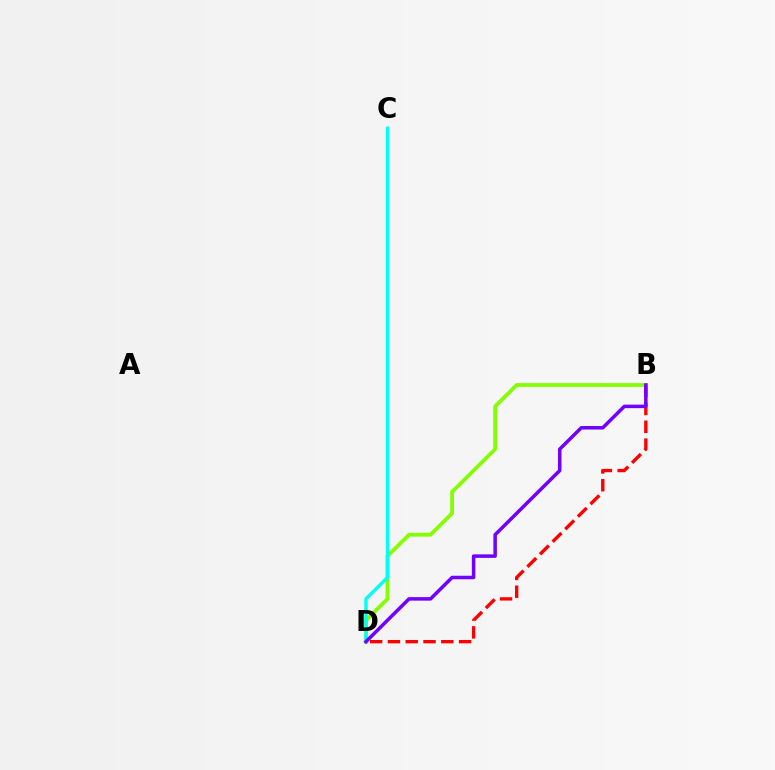{('B', 'D'): [{'color': '#ff0000', 'line_style': 'dashed', 'thickness': 2.42}, {'color': '#84ff00', 'line_style': 'solid', 'thickness': 2.74}, {'color': '#7200ff', 'line_style': 'solid', 'thickness': 2.52}], ('C', 'D'): [{'color': '#00fff6', 'line_style': 'solid', 'thickness': 2.45}]}